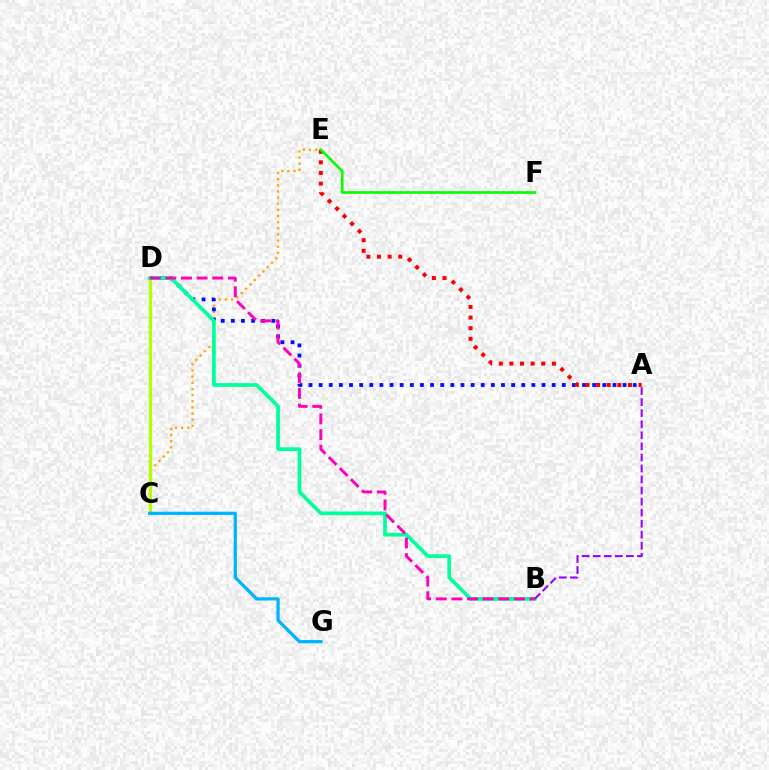{('C', 'E'): [{'color': '#ffa500', 'line_style': 'dotted', 'thickness': 1.67}], ('A', 'D'): [{'color': '#0010ff', 'line_style': 'dotted', 'thickness': 2.75}], ('C', 'D'): [{'color': '#b3ff00', 'line_style': 'solid', 'thickness': 2.31}], ('A', 'E'): [{'color': '#ff0000', 'line_style': 'dotted', 'thickness': 2.89}], ('B', 'D'): [{'color': '#00ff9d', 'line_style': 'solid', 'thickness': 2.67}, {'color': '#ff00bd', 'line_style': 'dashed', 'thickness': 2.12}], ('A', 'B'): [{'color': '#9b00ff', 'line_style': 'dashed', 'thickness': 1.5}], ('E', 'F'): [{'color': '#08ff00', 'line_style': 'solid', 'thickness': 1.95}], ('C', 'G'): [{'color': '#00b5ff', 'line_style': 'solid', 'thickness': 2.35}]}